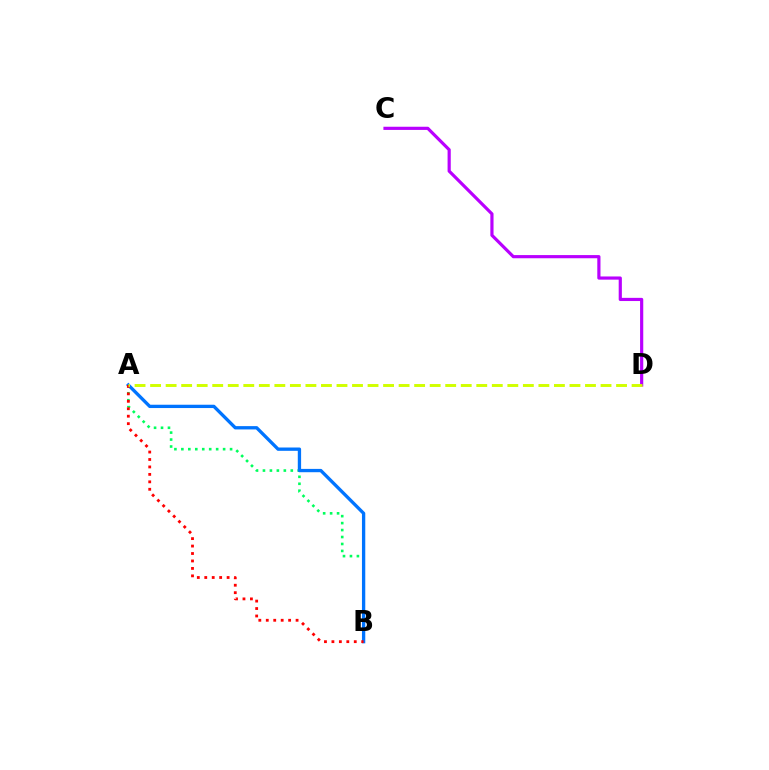{('C', 'D'): [{'color': '#b900ff', 'line_style': 'solid', 'thickness': 2.29}], ('A', 'B'): [{'color': '#00ff5c', 'line_style': 'dotted', 'thickness': 1.89}, {'color': '#0074ff', 'line_style': 'solid', 'thickness': 2.39}, {'color': '#ff0000', 'line_style': 'dotted', 'thickness': 2.02}], ('A', 'D'): [{'color': '#d1ff00', 'line_style': 'dashed', 'thickness': 2.11}]}